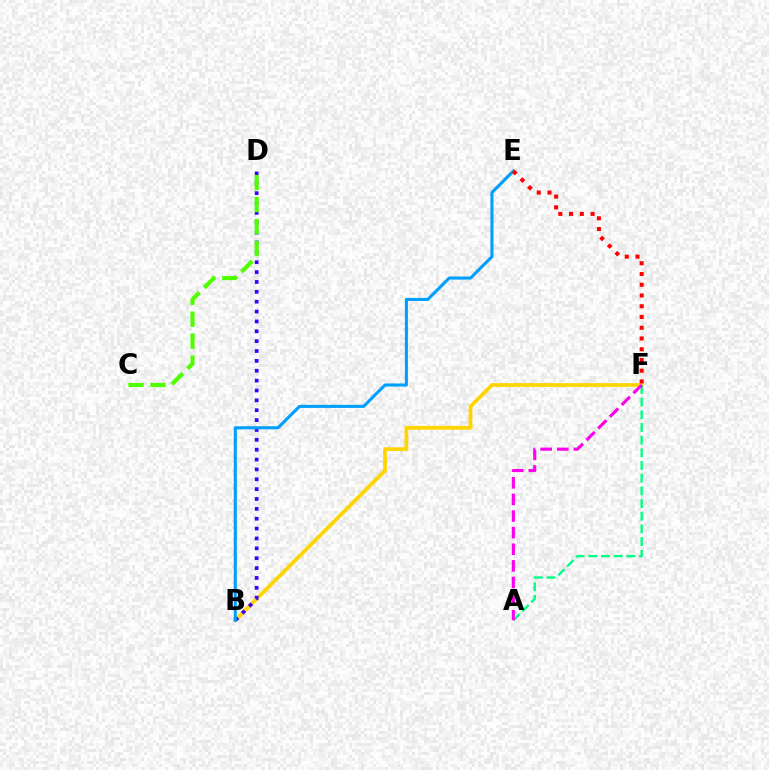{('B', 'F'): [{'color': '#ffd500', 'line_style': 'solid', 'thickness': 2.71}], ('A', 'F'): [{'color': '#00ff86', 'line_style': 'dashed', 'thickness': 1.72}, {'color': '#ff00ed', 'line_style': 'dashed', 'thickness': 2.26}], ('B', 'D'): [{'color': '#3700ff', 'line_style': 'dotted', 'thickness': 2.68}], ('B', 'E'): [{'color': '#009eff', 'line_style': 'solid', 'thickness': 2.21}], ('E', 'F'): [{'color': '#ff0000', 'line_style': 'dotted', 'thickness': 2.92}], ('C', 'D'): [{'color': '#4fff00', 'line_style': 'dashed', 'thickness': 2.98}]}